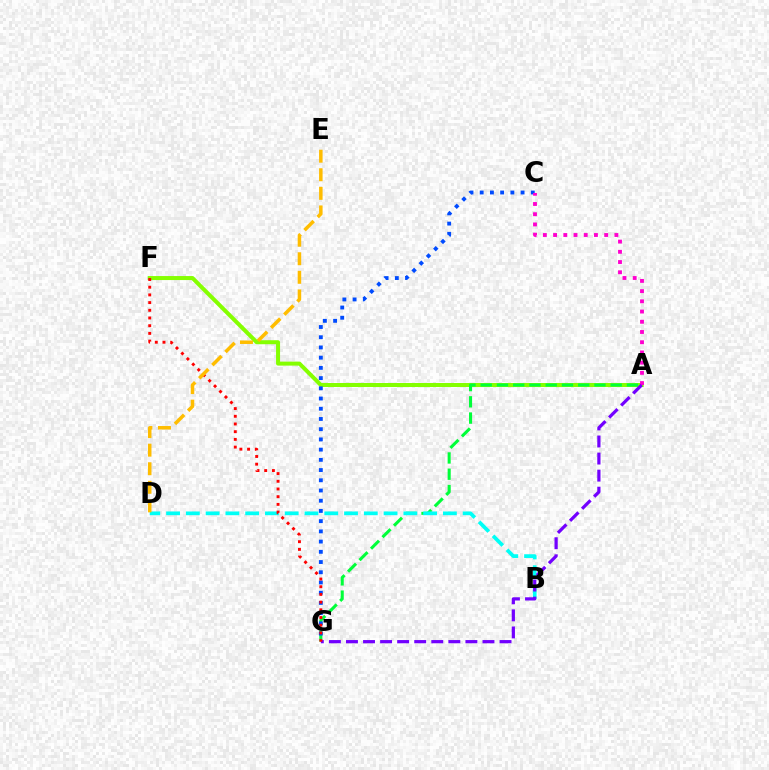{('A', 'F'): [{'color': '#84ff00', 'line_style': 'solid', 'thickness': 2.88}], ('A', 'G'): [{'color': '#00ff39', 'line_style': 'dashed', 'thickness': 2.21}, {'color': '#7200ff', 'line_style': 'dashed', 'thickness': 2.32}], ('B', 'D'): [{'color': '#00fff6', 'line_style': 'dashed', 'thickness': 2.69}], ('C', 'G'): [{'color': '#004bff', 'line_style': 'dotted', 'thickness': 2.78}], ('A', 'C'): [{'color': '#ff00cf', 'line_style': 'dotted', 'thickness': 2.78}], ('F', 'G'): [{'color': '#ff0000', 'line_style': 'dotted', 'thickness': 2.09}], ('D', 'E'): [{'color': '#ffbd00', 'line_style': 'dashed', 'thickness': 2.52}]}